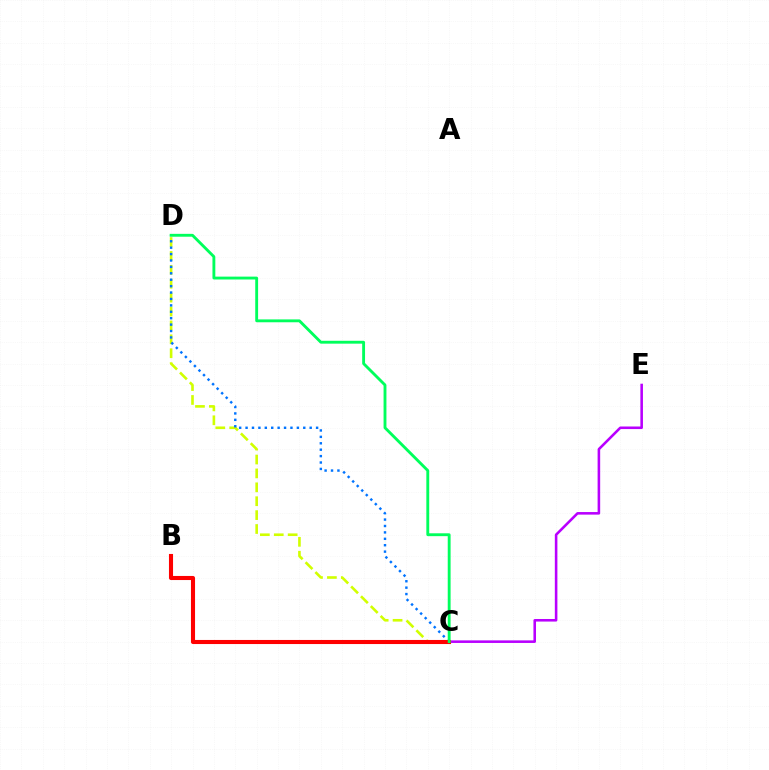{('C', 'D'): [{'color': '#d1ff00', 'line_style': 'dashed', 'thickness': 1.89}, {'color': '#0074ff', 'line_style': 'dotted', 'thickness': 1.74}, {'color': '#00ff5c', 'line_style': 'solid', 'thickness': 2.06}], ('C', 'E'): [{'color': '#b900ff', 'line_style': 'solid', 'thickness': 1.85}], ('B', 'C'): [{'color': '#ff0000', 'line_style': 'solid', 'thickness': 2.94}]}